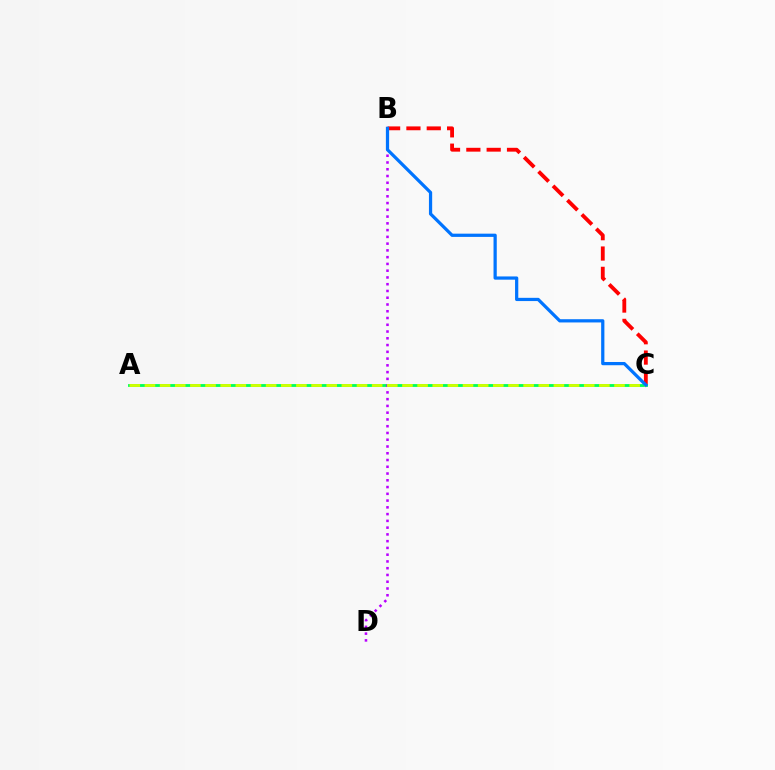{('B', 'C'): [{'color': '#ff0000', 'line_style': 'dashed', 'thickness': 2.76}, {'color': '#0074ff', 'line_style': 'solid', 'thickness': 2.33}], ('A', 'C'): [{'color': '#00ff5c', 'line_style': 'solid', 'thickness': 2.04}, {'color': '#d1ff00', 'line_style': 'dashed', 'thickness': 2.06}], ('B', 'D'): [{'color': '#b900ff', 'line_style': 'dotted', 'thickness': 1.84}]}